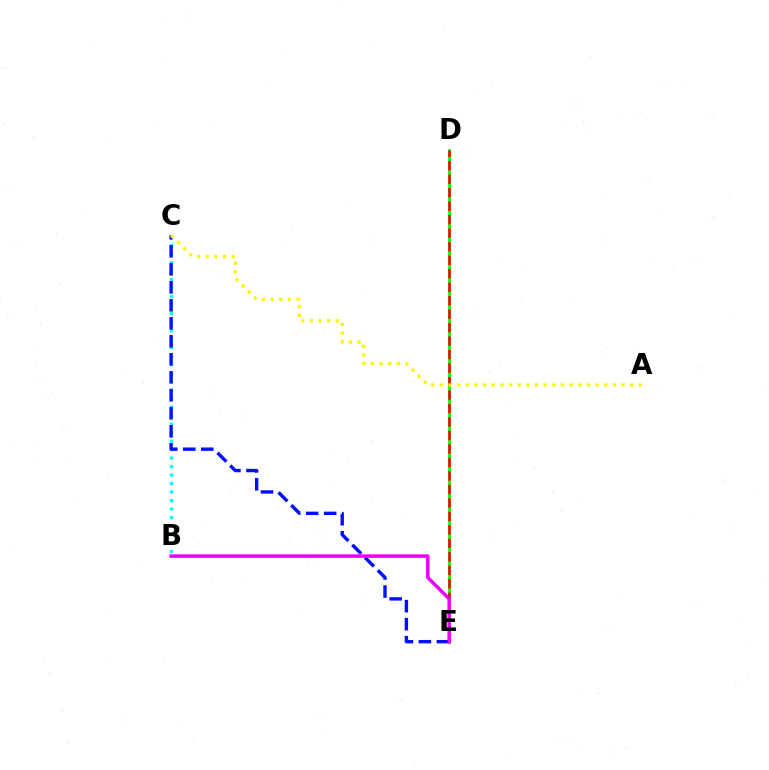{('D', 'E'): [{'color': '#08ff00', 'line_style': 'solid', 'thickness': 2.02}, {'color': '#ff0000', 'line_style': 'dashed', 'thickness': 1.83}], ('B', 'C'): [{'color': '#00fff6', 'line_style': 'dotted', 'thickness': 2.31}], ('C', 'E'): [{'color': '#0010ff', 'line_style': 'dashed', 'thickness': 2.45}], ('A', 'C'): [{'color': '#fcf500', 'line_style': 'dotted', 'thickness': 2.35}], ('B', 'E'): [{'color': '#ee00ff', 'line_style': 'solid', 'thickness': 2.51}]}